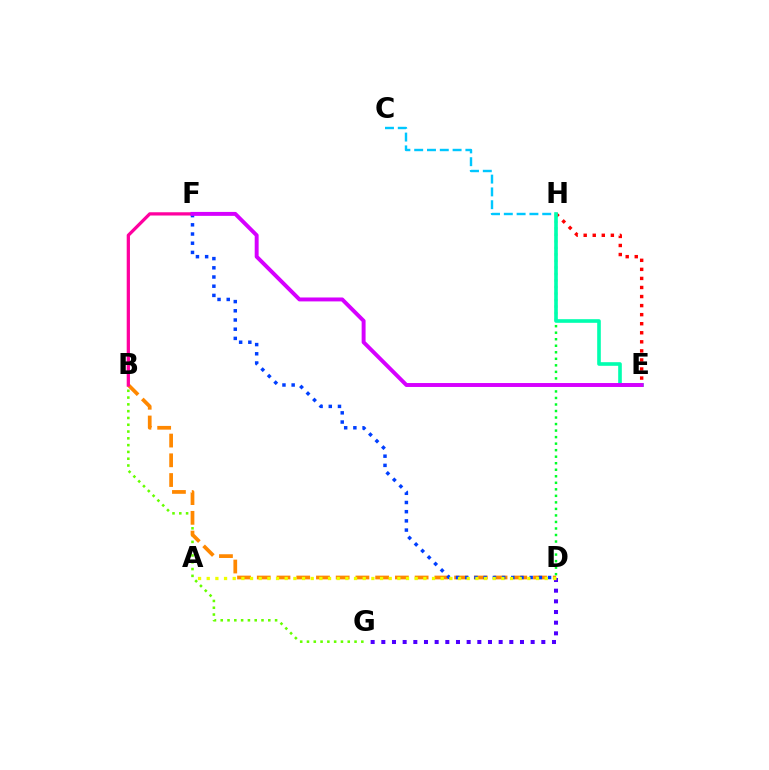{('B', 'G'): [{'color': '#66ff00', 'line_style': 'dotted', 'thickness': 1.85}], ('B', 'D'): [{'color': '#ff8800', 'line_style': 'dashed', 'thickness': 2.68}], ('E', 'H'): [{'color': '#ff0000', 'line_style': 'dotted', 'thickness': 2.46}, {'color': '#00ffaf', 'line_style': 'solid', 'thickness': 2.61}], ('C', 'H'): [{'color': '#00c7ff', 'line_style': 'dashed', 'thickness': 1.74}], ('D', 'H'): [{'color': '#00ff27', 'line_style': 'dotted', 'thickness': 1.77}], ('B', 'F'): [{'color': '#ff00a0', 'line_style': 'solid', 'thickness': 2.34}], ('D', 'F'): [{'color': '#003fff', 'line_style': 'dotted', 'thickness': 2.5}], ('D', 'G'): [{'color': '#4f00ff', 'line_style': 'dotted', 'thickness': 2.9}], ('A', 'D'): [{'color': '#eeff00', 'line_style': 'dotted', 'thickness': 2.35}], ('E', 'F'): [{'color': '#d600ff', 'line_style': 'solid', 'thickness': 2.83}]}